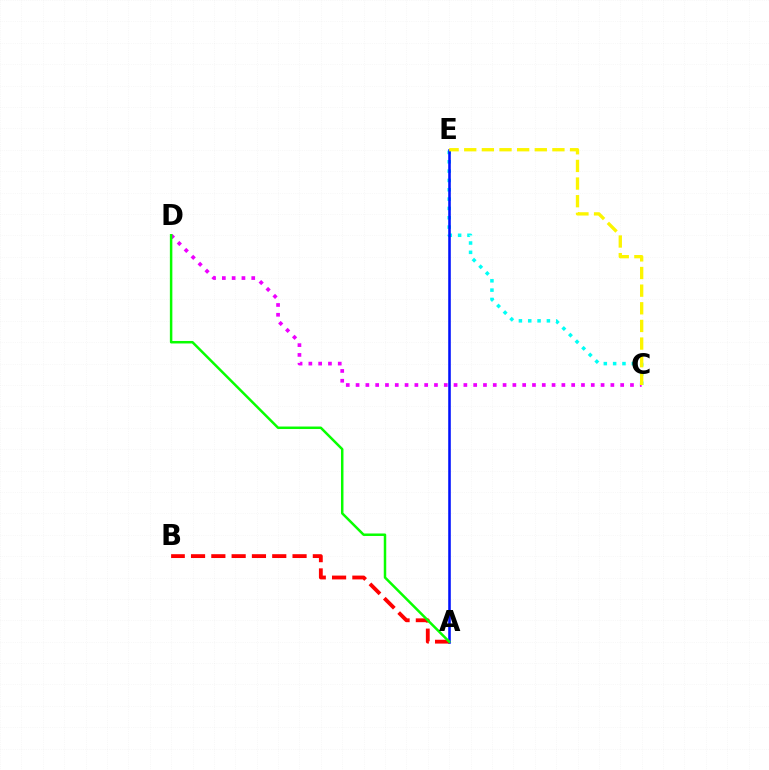{('C', 'E'): [{'color': '#00fff6', 'line_style': 'dotted', 'thickness': 2.53}, {'color': '#fcf500', 'line_style': 'dashed', 'thickness': 2.4}], ('A', 'E'): [{'color': '#0010ff', 'line_style': 'solid', 'thickness': 1.85}], ('A', 'B'): [{'color': '#ff0000', 'line_style': 'dashed', 'thickness': 2.76}], ('C', 'D'): [{'color': '#ee00ff', 'line_style': 'dotted', 'thickness': 2.66}], ('A', 'D'): [{'color': '#08ff00', 'line_style': 'solid', 'thickness': 1.79}]}